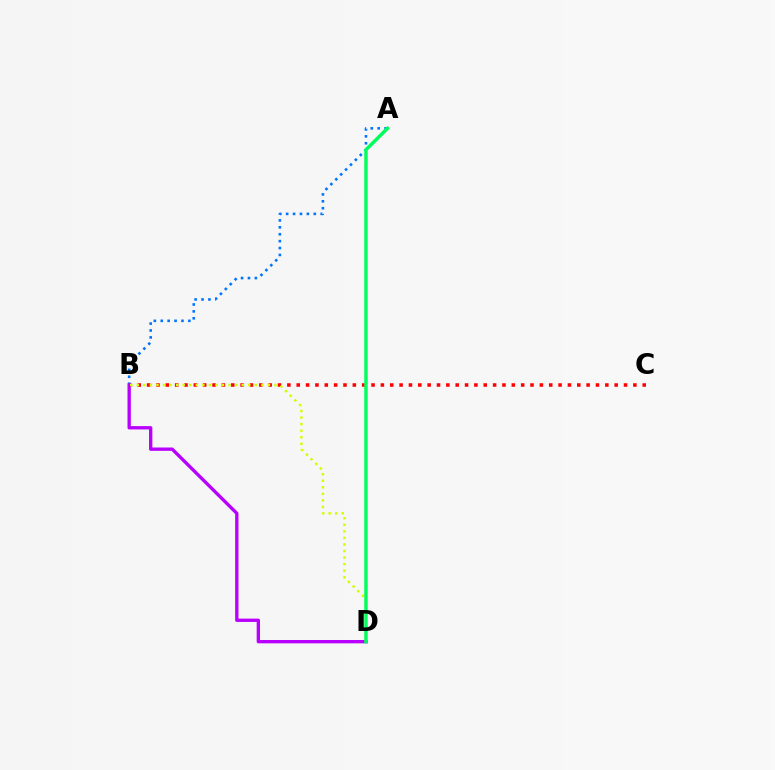{('B', 'C'): [{'color': '#ff0000', 'line_style': 'dotted', 'thickness': 2.54}], ('A', 'B'): [{'color': '#0074ff', 'line_style': 'dotted', 'thickness': 1.88}], ('B', 'D'): [{'color': '#b900ff', 'line_style': 'solid', 'thickness': 2.4}, {'color': '#d1ff00', 'line_style': 'dotted', 'thickness': 1.78}], ('A', 'D'): [{'color': '#00ff5c', 'line_style': 'solid', 'thickness': 2.49}]}